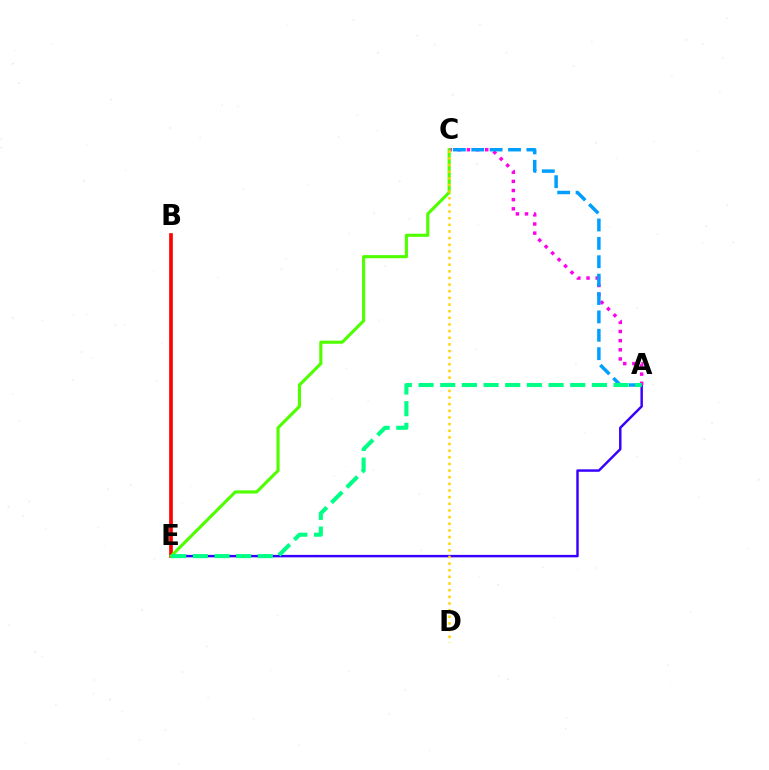{('A', 'E'): [{'color': '#3700ff', 'line_style': 'solid', 'thickness': 1.77}, {'color': '#00ff86', 'line_style': 'dashed', 'thickness': 2.94}], ('A', 'C'): [{'color': '#ff00ed', 'line_style': 'dotted', 'thickness': 2.48}, {'color': '#009eff', 'line_style': 'dashed', 'thickness': 2.5}], ('B', 'E'): [{'color': '#ff0000', 'line_style': 'solid', 'thickness': 2.64}], ('C', 'E'): [{'color': '#4fff00', 'line_style': 'solid', 'thickness': 2.24}], ('C', 'D'): [{'color': '#ffd500', 'line_style': 'dotted', 'thickness': 1.8}]}